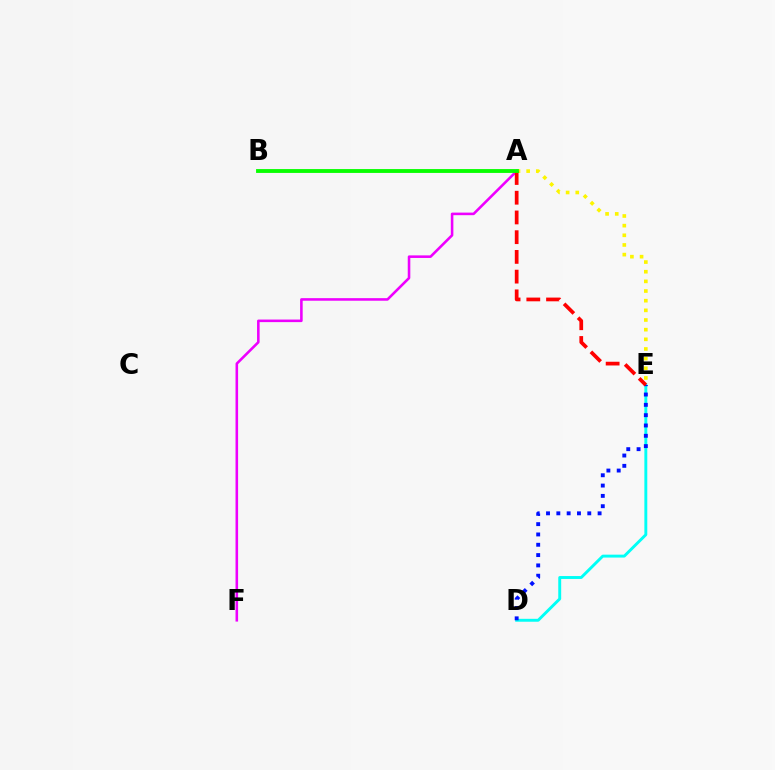{('A', 'F'): [{'color': '#ee00ff', 'line_style': 'solid', 'thickness': 1.85}], ('D', 'E'): [{'color': '#00fff6', 'line_style': 'solid', 'thickness': 2.1}, {'color': '#0010ff', 'line_style': 'dotted', 'thickness': 2.8}], ('A', 'E'): [{'color': '#fcf500', 'line_style': 'dotted', 'thickness': 2.62}, {'color': '#ff0000', 'line_style': 'dashed', 'thickness': 2.68}], ('A', 'B'): [{'color': '#08ff00', 'line_style': 'solid', 'thickness': 2.78}]}